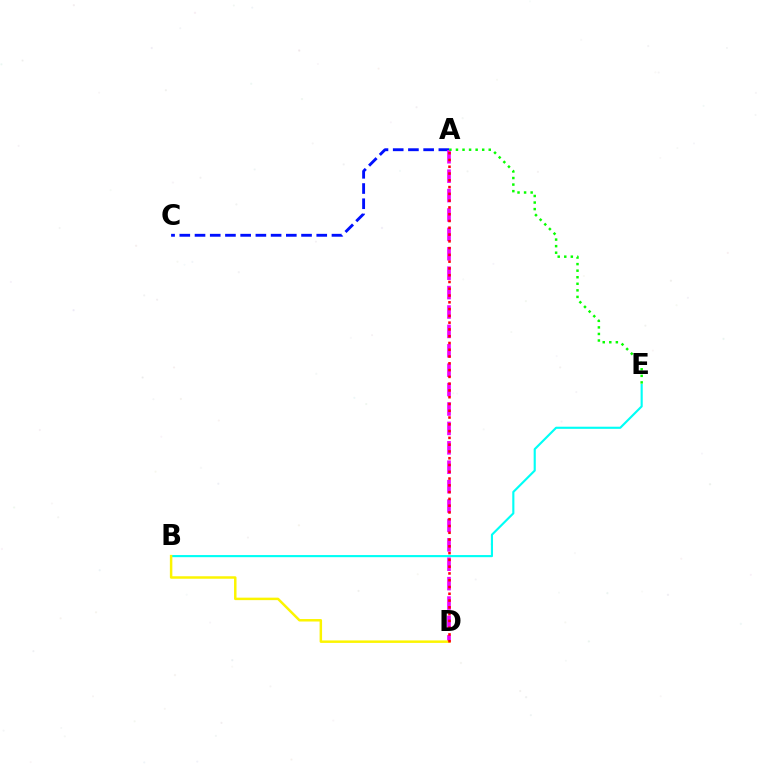{('A', 'C'): [{'color': '#0010ff', 'line_style': 'dashed', 'thickness': 2.07}], ('B', 'E'): [{'color': '#00fff6', 'line_style': 'solid', 'thickness': 1.53}], ('A', 'D'): [{'color': '#ee00ff', 'line_style': 'dashed', 'thickness': 2.64}, {'color': '#ff0000', 'line_style': 'dotted', 'thickness': 1.84}], ('A', 'E'): [{'color': '#08ff00', 'line_style': 'dotted', 'thickness': 1.78}], ('B', 'D'): [{'color': '#fcf500', 'line_style': 'solid', 'thickness': 1.78}]}